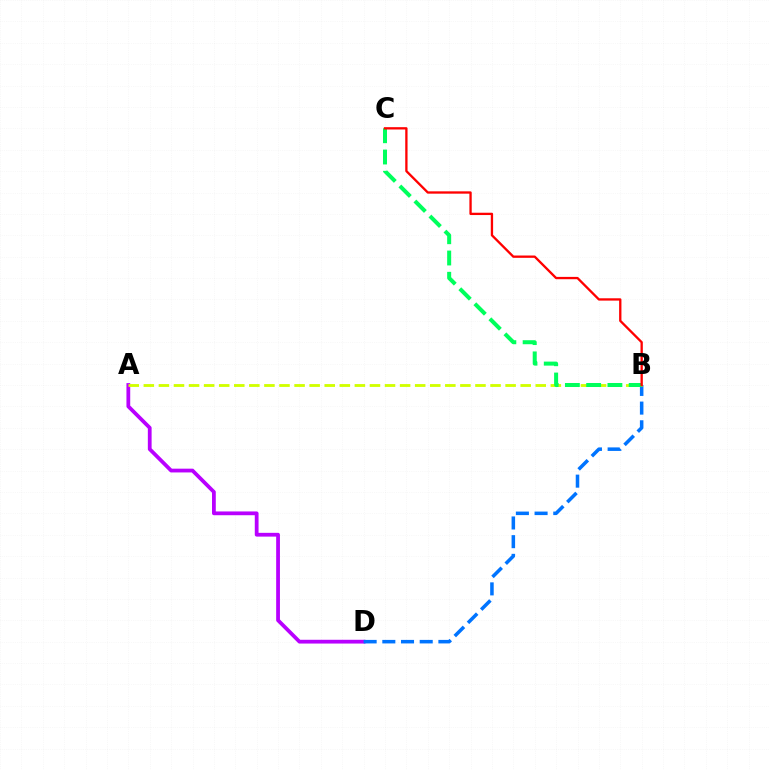{('A', 'D'): [{'color': '#b900ff', 'line_style': 'solid', 'thickness': 2.72}], ('B', 'D'): [{'color': '#0074ff', 'line_style': 'dashed', 'thickness': 2.54}], ('A', 'B'): [{'color': '#d1ff00', 'line_style': 'dashed', 'thickness': 2.05}], ('B', 'C'): [{'color': '#00ff5c', 'line_style': 'dashed', 'thickness': 2.89}, {'color': '#ff0000', 'line_style': 'solid', 'thickness': 1.67}]}